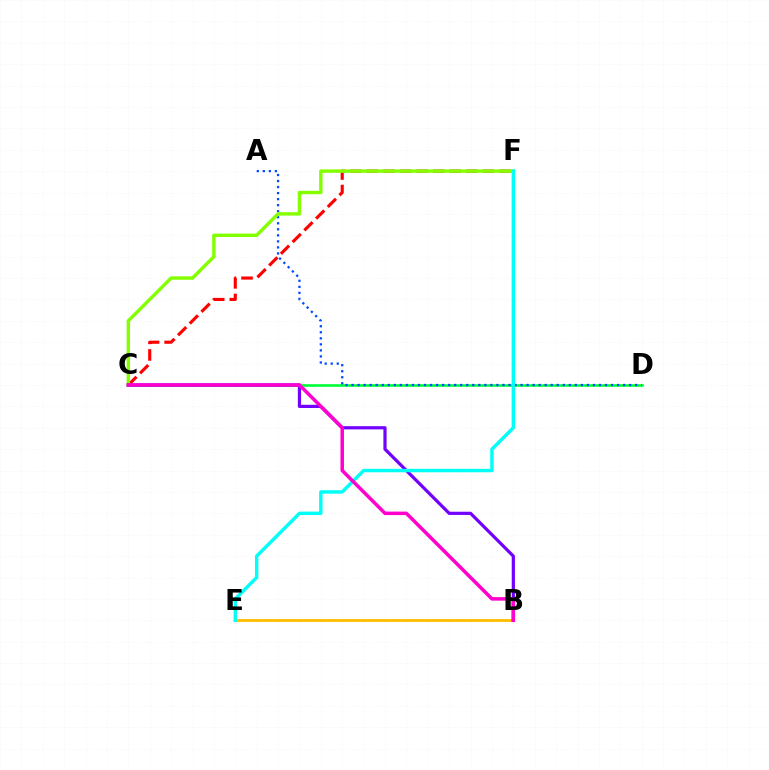{('C', 'D'): [{'color': '#00ff39', 'line_style': 'solid', 'thickness': 1.9}], ('C', 'F'): [{'color': '#ff0000', 'line_style': 'dashed', 'thickness': 2.25}, {'color': '#84ff00', 'line_style': 'solid', 'thickness': 2.47}], ('B', 'E'): [{'color': '#ffbd00', 'line_style': 'solid', 'thickness': 2.05}], ('A', 'D'): [{'color': '#004bff', 'line_style': 'dotted', 'thickness': 1.64}], ('B', 'C'): [{'color': '#7200ff', 'line_style': 'solid', 'thickness': 2.31}, {'color': '#ff00cf', 'line_style': 'solid', 'thickness': 2.52}], ('E', 'F'): [{'color': '#00fff6', 'line_style': 'solid', 'thickness': 2.47}]}